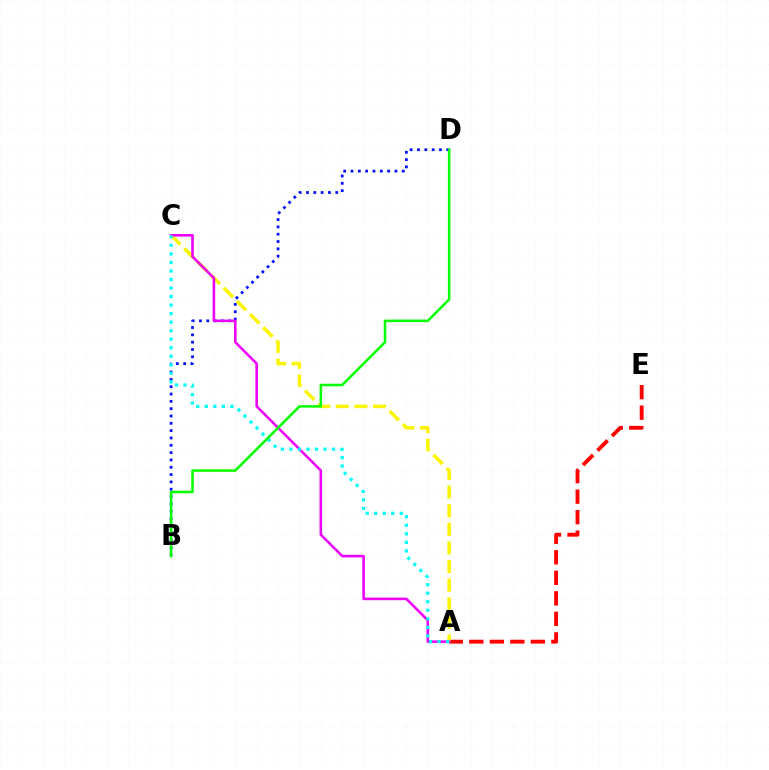{('A', 'E'): [{'color': '#ff0000', 'line_style': 'dashed', 'thickness': 2.79}], ('B', 'D'): [{'color': '#0010ff', 'line_style': 'dotted', 'thickness': 1.99}, {'color': '#08ff00', 'line_style': 'solid', 'thickness': 1.83}], ('A', 'C'): [{'color': '#fcf500', 'line_style': 'dashed', 'thickness': 2.53}, {'color': '#ee00ff', 'line_style': 'solid', 'thickness': 1.86}, {'color': '#00fff6', 'line_style': 'dotted', 'thickness': 2.32}]}